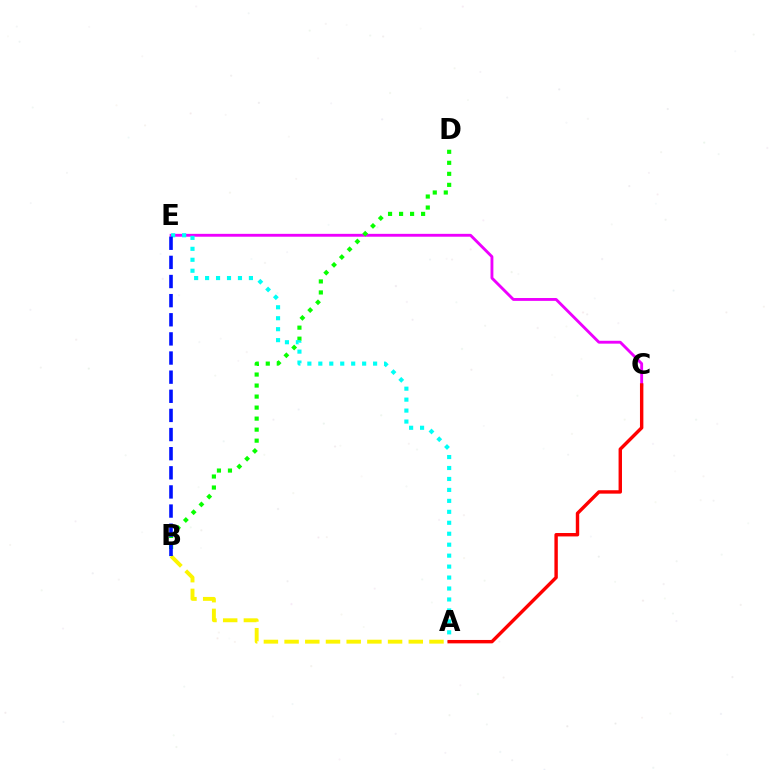{('A', 'B'): [{'color': '#fcf500', 'line_style': 'dashed', 'thickness': 2.81}], ('C', 'E'): [{'color': '#ee00ff', 'line_style': 'solid', 'thickness': 2.06}], ('B', 'D'): [{'color': '#08ff00', 'line_style': 'dotted', 'thickness': 2.99}], ('A', 'E'): [{'color': '#00fff6', 'line_style': 'dotted', 'thickness': 2.98}], ('B', 'E'): [{'color': '#0010ff', 'line_style': 'dashed', 'thickness': 2.6}], ('A', 'C'): [{'color': '#ff0000', 'line_style': 'solid', 'thickness': 2.46}]}